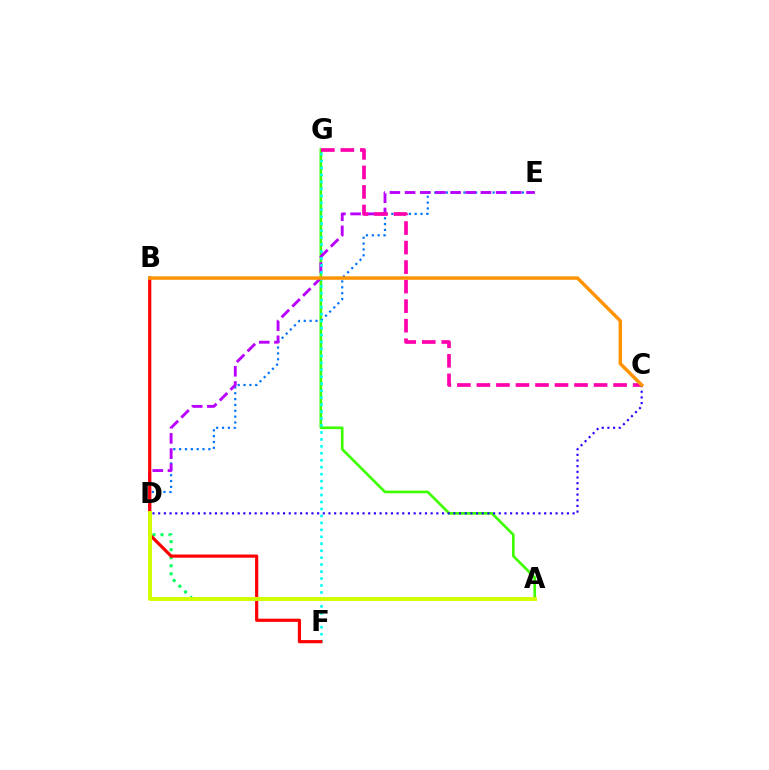{('A', 'G'): [{'color': '#3dff00', 'line_style': 'solid', 'thickness': 1.92}], ('A', 'D'): [{'color': '#00ff5c', 'line_style': 'dotted', 'thickness': 2.18}, {'color': '#d1ff00', 'line_style': 'solid', 'thickness': 2.81}], ('D', 'E'): [{'color': '#0074ff', 'line_style': 'dotted', 'thickness': 1.59}, {'color': '#b900ff', 'line_style': 'dashed', 'thickness': 2.06}], ('F', 'G'): [{'color': '#00fff6', 'line_style': 'dotted', 'thickness': 1.89}], ('C', 'G'): [{'color': '#ff00ac', 'line_style': 'dashed', 'thickness': 2.65}], ('B', 'F'): [{'color': '#ff0000', 'line_style': 'solid', 'thickness': 2.29}], ('C', 'D'): [{'color': '#2500ff', 'line_style': 'dotted', 'thickness': 1.54}], ('B', 'C'): [{'color': '#ff9400', 'line_style': 'solid', 'thickness': 2.49}]}